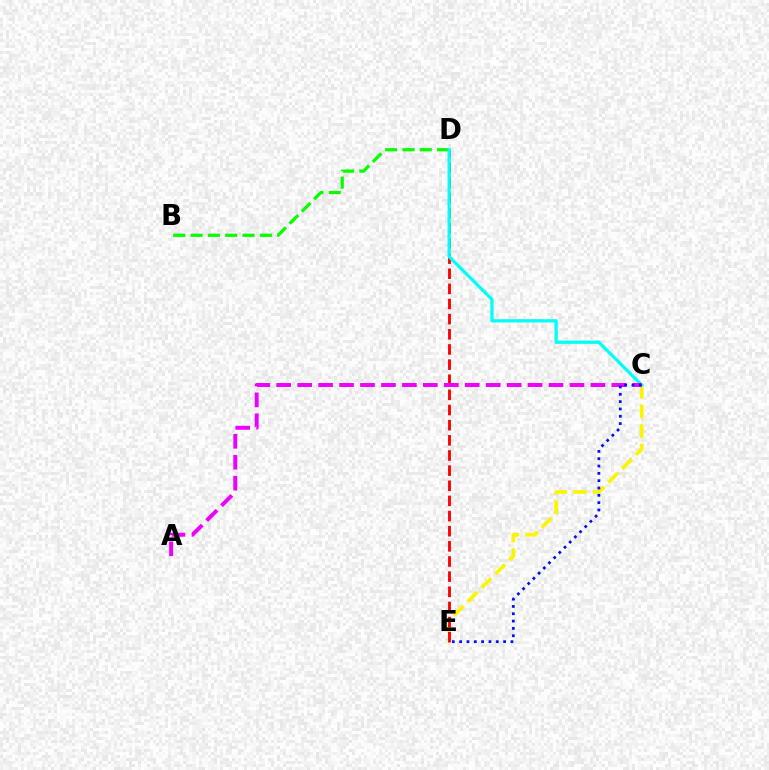{('C', 'E'): [{'color': '#fcf500', 'line_style': 'dashed', 'thickness': 2.65}, {'color': '#0010ff', 'line_style': 'dotted', 'thickness': 1.99}], ('D', 'E'): [{'color': '#ff0000', 'line_style': 'dashed', 'thickness': 2.06}], ('B', 'D'): [{'color': '#08ff00', 'line_style': 'dashed', 'thickness': 2.35}], ('C', 'D'): [{'color': '#00fff6', 'line_style': 'solid', 'thickness': 2.34}], ('A', 'C'): [{'color': '#ee00ff', 'line_style': 'dashed', 'thickness': 2.85}]}